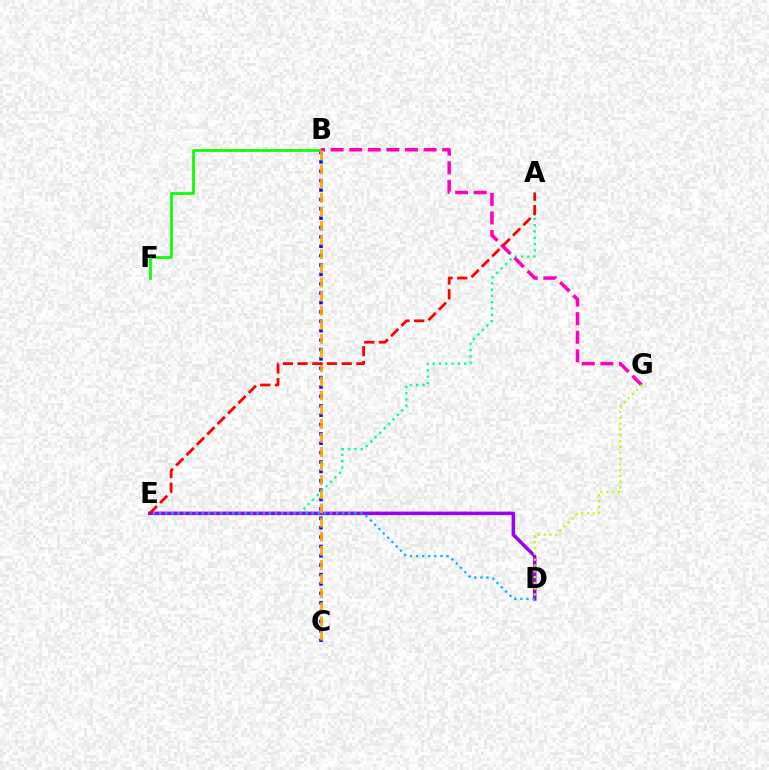{('B', 'C'): [{'color': '#0010ff', 'line_style': 'dotted', 'thickness': 2.55}, {'color': '#ffa500', 'line_style': 'dashed', 'thickness': 1.92}], ('A', 'E'): [{'color': '#00ff9d', 'line_style': 'dotted', 'thickness': 1.71}, {'color': '#ff0000', 'line_style': 'dashed', 'thickness': 1.99}], ('B', 'F'): [{'color': '#08ff00', 'line_style': 'solid', 'thickness': 1.95}], ('D', 'E'): [{'color': '#9b00ff', 'line_style': 'solid', 'thickness': 2.52}, {'color': '#00b5ff', 'line_style': 'dotted', 'thickness': 1.66}], ('B', 'G'): [{'color': '#ff00bd', 'line_style': 'dashed', 'thickness': 2.52}], ('D', 'G'): [{'color': '#b3ff00', 'line_style': 'dotted', 'thickness': 1.58}]}